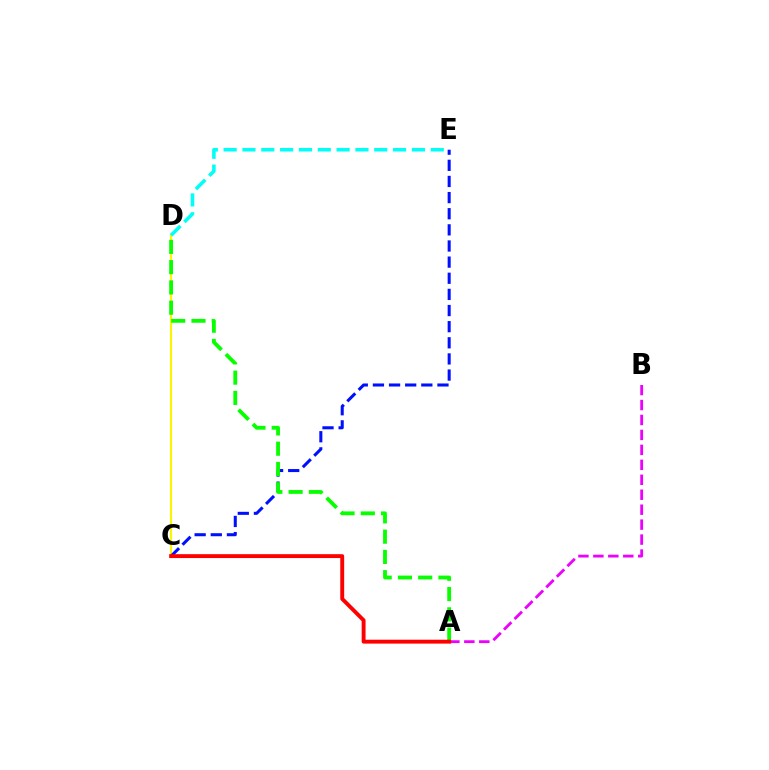{('C', 'D'): [{'color': '#fcf500', 'line_style': 'solid', 'thickness': 1.51}], ('C', 'E'): [{'color': '#0010ff', 'line_style': 'dashed', 'thickness': 2.19}], ('A', 'D'): [{'color': '#08ff00', 'line_style': 'dashed', 'thickness': 2.75}], ('A', 'B'): [{'color': '#ee00ff', 'line_style': 'dashed', 'thickness': 2.03}], ('A', 'C'): [{'color': '#ff0000', 'line_style': 'solid', 'thickness': 2.8}], ('D', 'E'): [{'color': '#00fff6', 'line_style': 'dashed', 'thickness': 2.56}]}